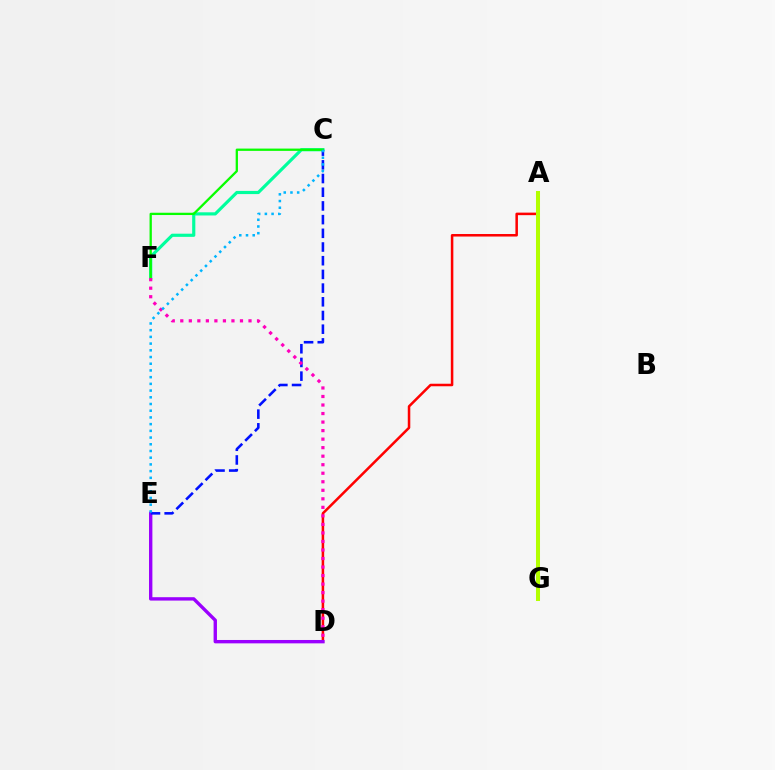{('A', 'D'): [{'color': '#ff0000', 'line_style': 'solid', 'thickness': 1.82}], ('C', 'F'): [{'color': '#00ff9d', 'line_style': 'solid', 'thickness': 2.28}, {'color': '#08ff00', 'line_style': 'solid', 'thickness': 1.65}], ('D', 'E'): [{'color': '#9b00ff', 'line_style': 'solid', 'thickness': 2.43}], ('C', 'E'): [{'color': '#0010ff', 'line_style': 'dashed', 'thickness': 1.86}, {'color': '#00b5ff', 'line_style': 'dotted', 'thickness': 1.82}], ('A', 'G'): [{'color': '#ffa500', 'line_style': 'solid', 'thickness': 2.05}, {'color': '#b3ff00', 'line_style': 'solid', 'thickness': 2.89}], ('D', 'F'): [{'color': '#ff00bd', 'line_style': 'dotted', 'thickness': 2.32}]}